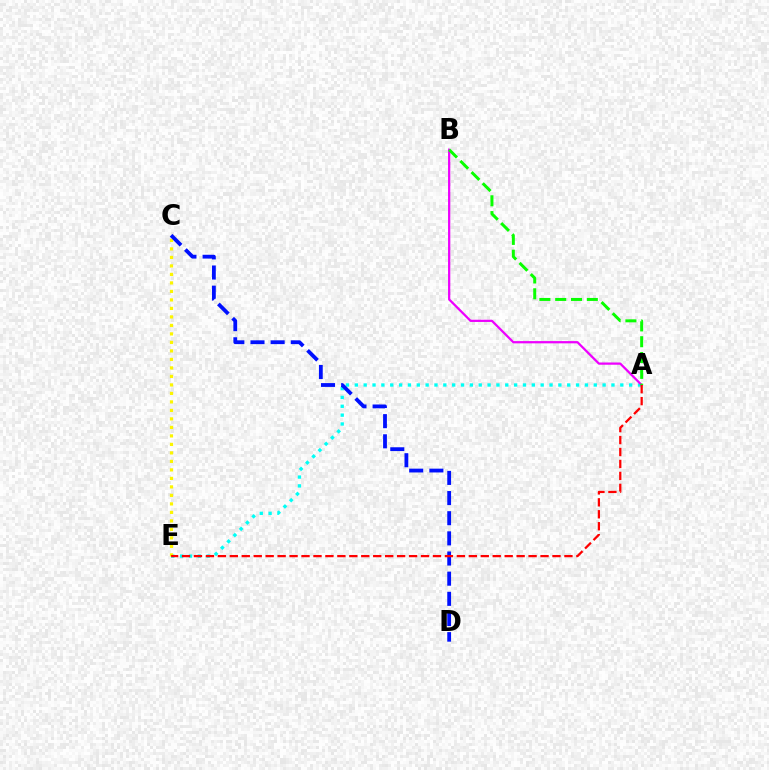{('A', 'E'): [{'color': '#00fff6', 'line_style': 'dotted', 'thickness': 2.4}, {'color': '#ff0000', 'line_style': 'dashed', 'thickness': 1.62}], ('C', 'E'): [{'color': '#fcf500', 'line_style': 'dotted', 'thickness': 2.31}], ('A', 'B'): [{'color': '#ee00ff', 'line_style': 'solid', 'thickness': 1.62}, {'color': '#08ff00', 'line_style': 'dashed', 'thickness': 2.15}], ('C', 'D'): [{'color': '#0010ff', 'line_style': 'dashed', 'thickness': 2.74}]}